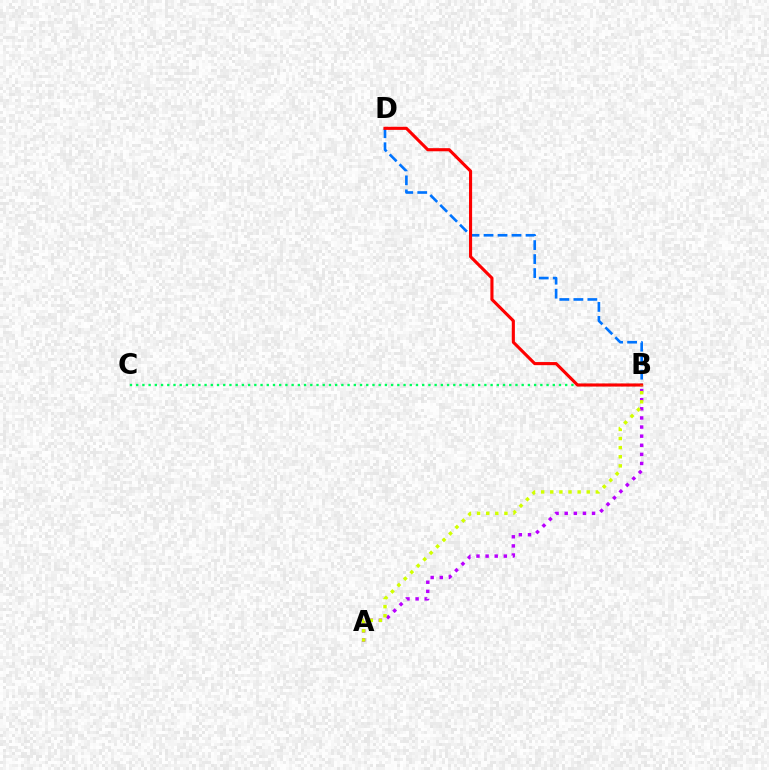{('B', 'C'): [{'color': '#00ff5c', 'line_style': 'dotted', 'thickness': 1.69}], ('B', 'D'): [{'color': '#0074ff', 'line_style': 'dashed', 'thickness': 1.9}, {'color': '#ff0000', 'line_style': 'solid', 'thickness': 2.24}], ('A', 'B'): [{'color': '#b900ff', 'line_style': 'dotted', 'thickness': 2.48}, {'color': '#d1ff00', 'line_style': 'dotted', 'thickness': 2.48}]}